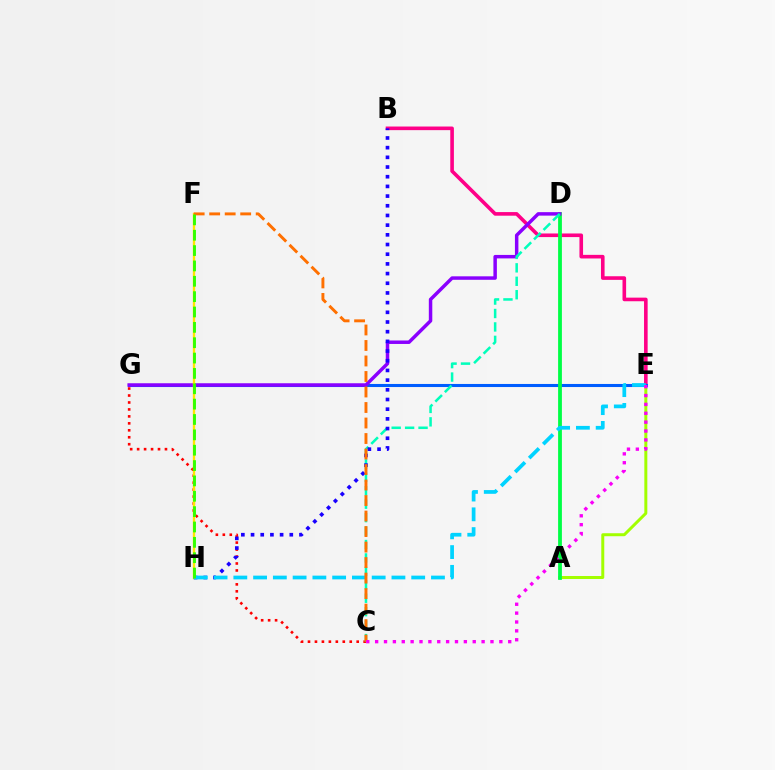{('A', 'E'): [{'color': '#a2ff00', 'line_style': 'solid', 'thickness': 2.15}], ('B', 'E'): [{'color': '#ff0088', 'line_style': 'solid', 'thickness': 2.6}], ('E', 'G'): [{'color': '#005dff', 'line_style': 'solid', 'thickness': 2.21}], ('A', 'D'): [{'color': '#00ff45', 'line_style': 'solid', 'thickness': 2.73}], ('C', 'G'): [{'color': '#ff0000', 'line_style': 'dotted', 'thickness': 1.89}], ('D', 'G'): [{'color': '#8a00ff', 'line_style': 'solid', 'thickness': 2.5}], ('C', 'D'): [{'color': '#00ffbb', 'line_style': 'dashed', 'thickness': 1.83}], ('F', 'H'): [{'color': '#ffe600', 'line_style': 'solid', 'thickness': 1.7}, {'color': '#31ff00', 'line_style': 'dashed', 'thickness': 2.09}], ('B', 'H'): [{'color': '#1900ff', 'line_style': 'dotted', 'thickness': 2.63}], ('E', 'H'): [{'color': '#00d3ff', 'line_style': 'dashed', 'thickness': 2.68}], ('C', 'F'): [{'color': '#ff7000', 'line_style': 'dashed', 'thickness': 2.11}], ('C', 'E'): [{'color': '#fa00f9', 'line_style': 'dotted', 'thickness': 2.41}]}